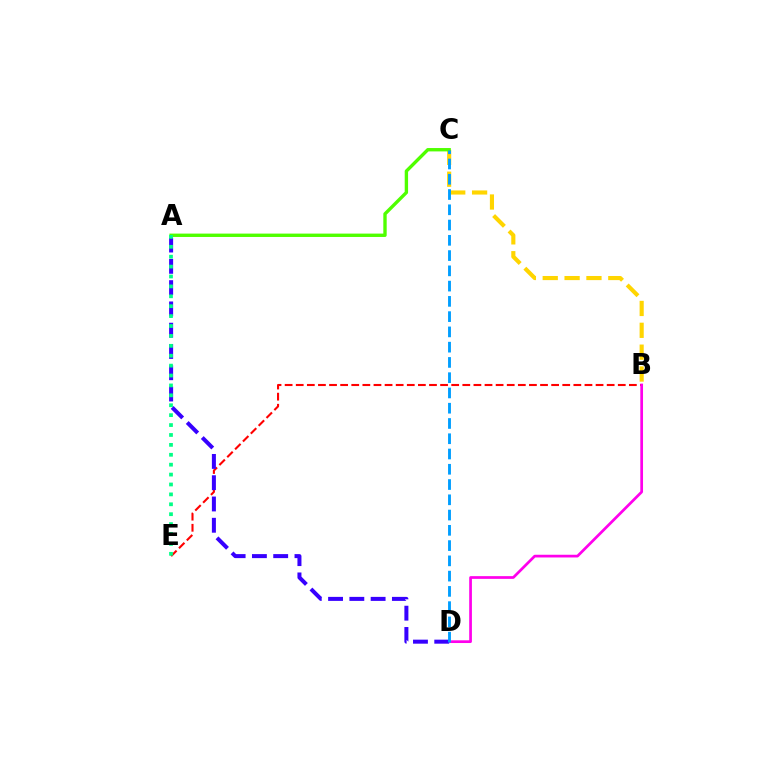{('B', 'C'): [{'color': '#ffd500', 'line_style': 'dashed', 'thickness': 2.97}], ('A', 'C'): [{'color': '#4fff00', 'line_style': 'solid', 'thickness': 2.42}], ('B', 'E'): [{'color': '#ff0000', 'line_style': 'dashed', 'thickness': 1.51}], ('B', 'D'): [{'color': '#ff00ed', 'line_style': 'solid', 'thickness': 1.96}], ('A', 'D'): [{'color': '#3700ff', 'line_style': 'dashed', 'thickness': 2.89}], ('A', 'E'): [{'color': '#00ff86', 'line_style': 'dotted', 'thickness': 2.69}], ('C', 'D'): [{'color': '#009eff', 'line_style': 'dashed', 'thickness': 2.07}]}